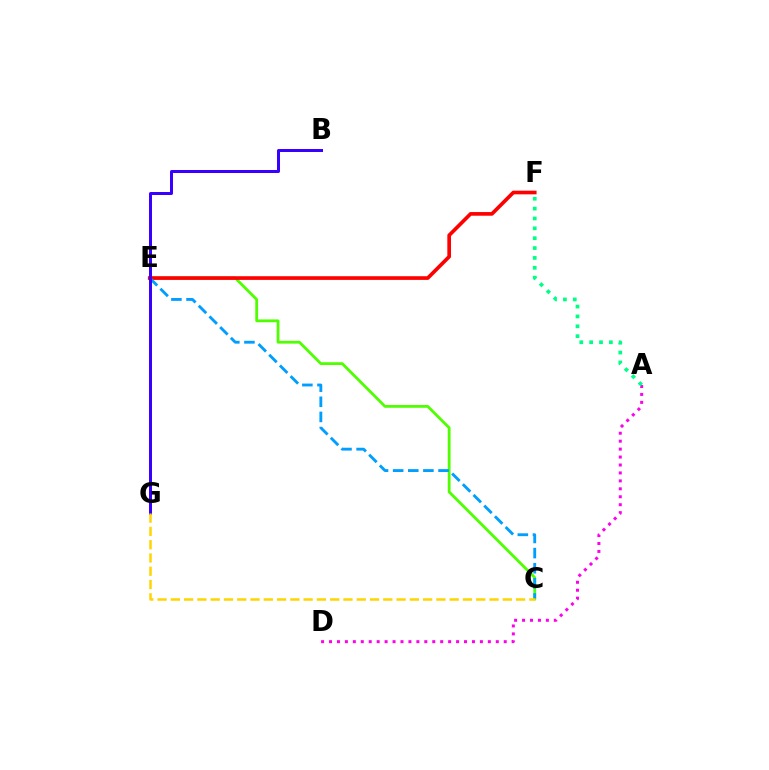{('A', 'D'): [{'color': '#ff00ed', 'line_style': 'dotted', 'thickness': 2.16}], ('C', 'E'): [{'color': '#4fff00', 'line_style': 'solid', 'thickness': 2.0}, {'color': '#009eff', 'line_style': 'dashed', 'thickness': 2.06}], ('E', 'F'): [{'color': '#ff0000', 'line_style': 'solid', 'thickness': 2.64}], ('B', 'G'): [{'color': '#3700ff', 'line_style': 'solid', 'thickness': 2.16}], ('C', 'G'): [{'color': '#ffd500', 'line_style': 'dashed', 'thickness': 1.8}], ('A', 'F'): [{'color': '#00ff86', 'line_style': 'dotted', 'thickness': 2.68}]}